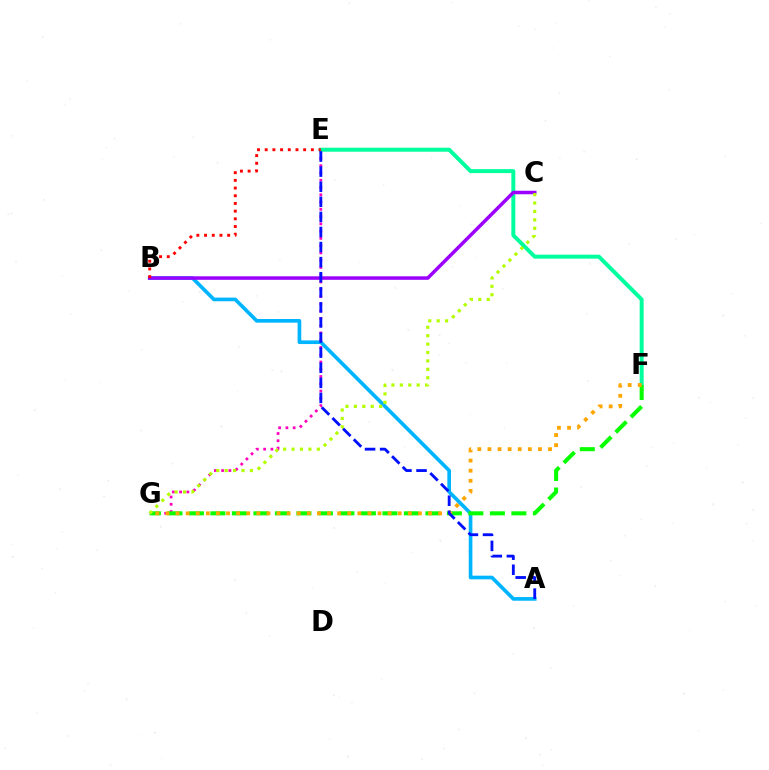{('E', 'G'): [{'color': '#ff00bd', 'line_style': 'dotted', 'thickness': 1.98}], ('E', 'F'): [{'color': '#00ff9d', 'line_style': 'solid', 'thickness': 2.85}], ('A', 'B'): [{'color': '#00b5ff', 'line_style': 'solid', 'thickness': 2.64}], ('F', 'G'): [{'color': '#08ff00', 'line_style': 'dashed', 'thickness': 2.92}, {'color': '#ffa500', 'line_style': 'dotted', 'thickness': 2.74}], ('B', 'C'): [{'color': '#9b00ff', 'line_style': 'solid', 'thickness': 2.53}], ('B', 'E'): [{'color': '#ff0000', 'line_style': 'dotted', 'thickness': 2.09}], ('C', 'G'): [{'color': '#b3ff00', 'line_style': 'dotted', 'thickness': 2.29}], ('A', 'E'): [{'color': '#0010ff', 'line_style': 'dashed', 'thickness': 2.05}]}